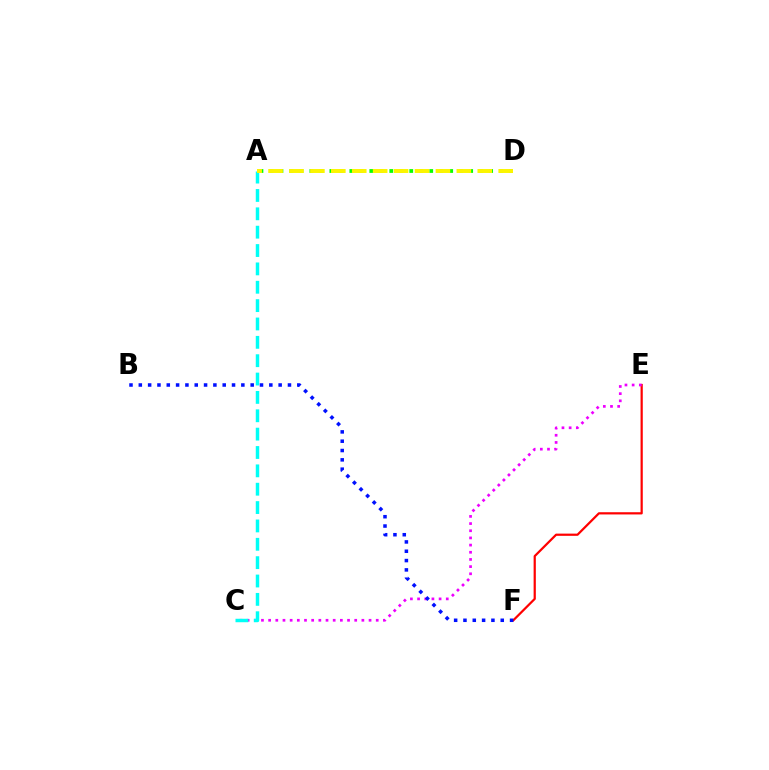{('E', 'F'): [{'color': '#ff0000', 'line_style': 'solid', 'thickness': 1.6}], ('C', 'E'): [{'color': '#ee00ff', 'line_style': 'dotted', 'thickness': 1.95}], ('A', 'C'): [{'color': '#00fff6', 'line_style': 'dashed', 'thickness': 2.49}], ('A', 'D'): [{'color': '#08ff00', 'line_style': 'dotted', 'thickness': 2.71}, {'color': '#fcf500', 'line_style': 'dashed', 'thickness': 2.84}], ('B', 'F'): [{'color': '#0010ff', 'line_style': 'dotted', 'thickness': 2.53}]}